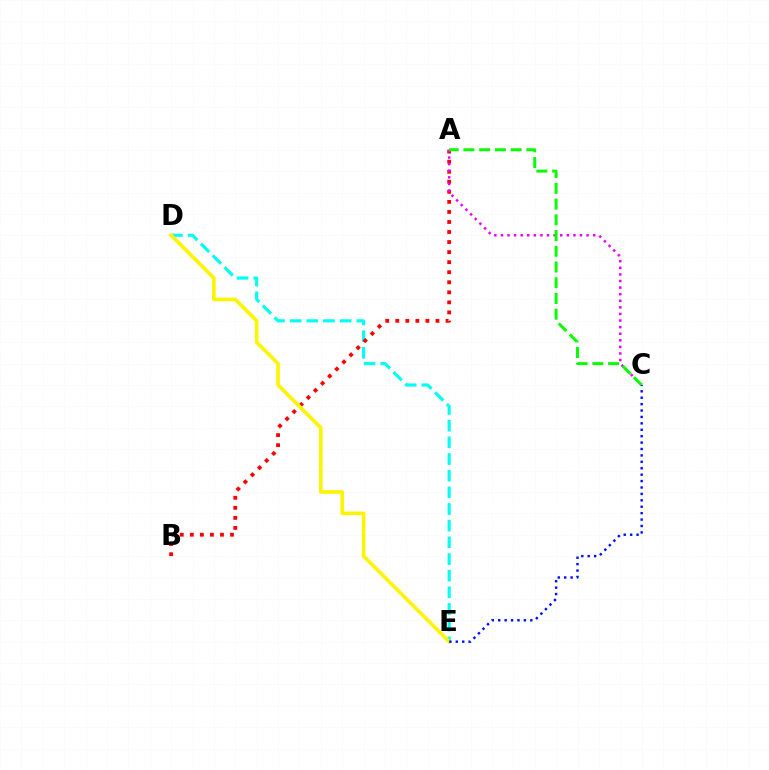{('D', 'E'): [{'color': '#00fff6', 'line_style': 'dashed', 'thickness': 2.26}, {'color': '#fcf500', 'line_style': 'solid', 'thickness': 2.61}], ('A', 'B'): [{'color': '#ff0000', 'line_style': 'dotted', 'thickness': 2.73}], ('A', 'C'): [{'color': '#ee00ff', 'line_style': 'dotted', 'thickness': 1.79}, {'color': '#08ff00', 'line_style': 'dashed', 'thickness': 2.14}], ('C', 'E'): [{'color': '#0010ff', 'line_style': 'dotted', 'thickness': 1.74}]}